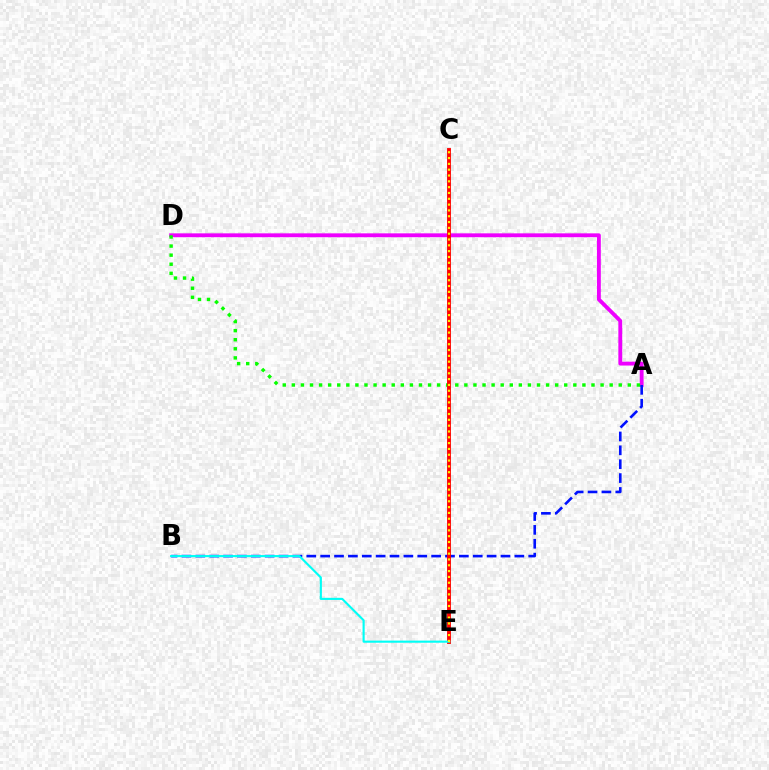{('A', 'D'): [{'color': '#ee00ff', 'line_style': 'solid', 'thickness': 2.77}, {'color': '#08ff00', 'line_style': 'dotted', 'thickness': 2.47}], ('A', 'B'): [{'color': '#0010ff', 'line_style': 'dashed', 'thickness': 1.88}], ('C', 'E'): [{'color': '#ff0000', 'line_style': 'solid', 'thickness': 2.78}, {'color': '#fcf500', 'line_style': 'dotted', 'thickness': 1.58}], ('B', 'E'): [{'color': '#00fff6', 'line_style': 'solid', 'thickness': 1.53}]}